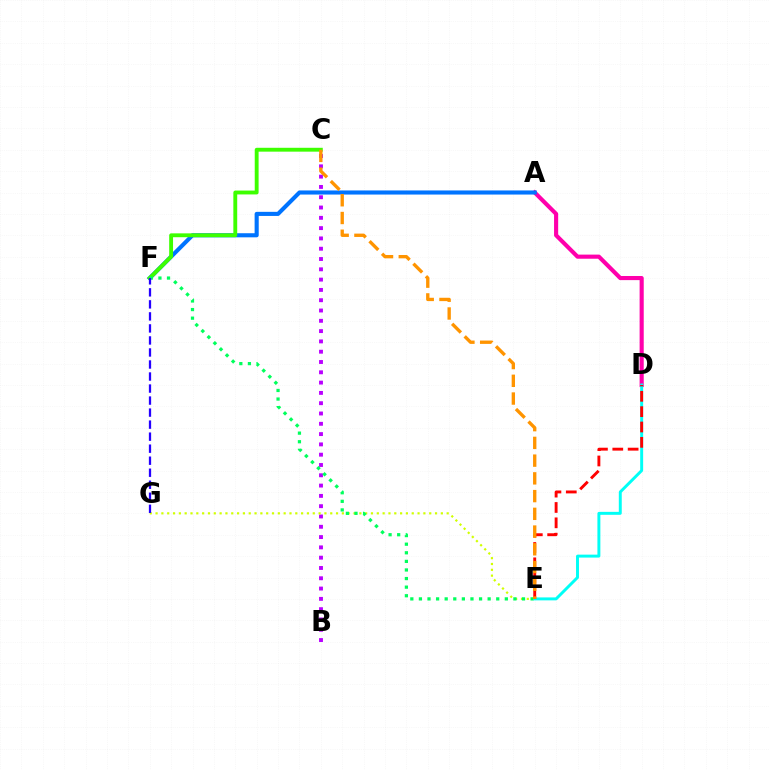{('B', 'C'): [{'color': '#b900ff', 'line_style': 'dotted', 'thickness': 2.8}], ('A', 'D'): [{'color': '#ff00ac', 'line_style': 'solid', 'thickness': 2.97}], ('E', 'G'): [{'color': '#d1ff00', 'line_style': 'dotted', 'thickness': 1.58}], ('A', 'F'): [{'color': '#0074ff', 'line_style': 'solid', 'thickness': 2.96}], ('C', 'F'): [{'color': '#3dff00', 'line_style': 'solid', 'thickness': 2.78}], ('E', 'F'): [{'color': '#00ff5c', 'line_style': 'dotted', 'thickness': 2.33}], ('D', 'E'): [{'color': '#00fff6', 'line_style': 'solid', 'thickness': 2.12}, {'color': '#ff0000', 'line_style': 'dashed', 'thickness': 2.09}], ('F', 'G'): [{'color': '#2500ff', 'line_style': 'dashed', 'thickness': 1.63}], ('C', 'E'): [{'color': '#ff9400', 'line_style': 'dashed', 'thickness': 2.41}]}